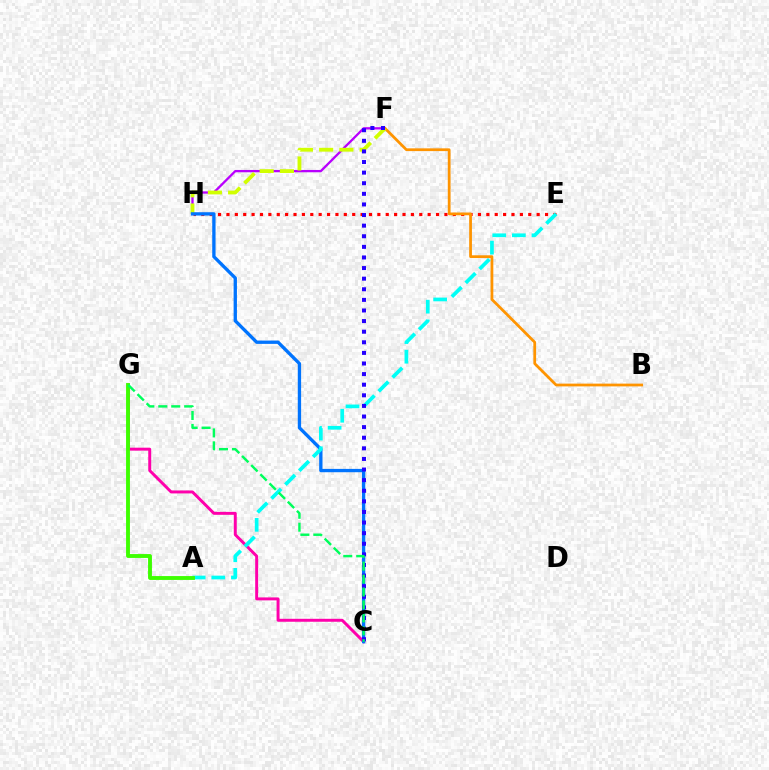{('F', 'H'): [{'color': '#b900ff', 'line_style': 'solid', 'thickness': 1.66}, {'color': '#d1ff00', 'line_style': 'dashed', 'thickness': 2.75}], ('C', 'G'): [{'color': '#ff00ac', 'line_style': 'solid', 'thickness': 2.13}, {'color': '#00ff5c', 'line_style': 'dashed', 'thickness': 1.76}], ('E', 'H'): [{'color': '#ff0000', 'line_style': 'dotted', 'thickness': 2.28}], ('B', 'F'): [{'color': '#ff9400', 'line_style': 'solid', 'thickness': 1.98}], ('C', 'H'): [{'color': '#0074ff', 'line_style': 'solid', 'thickness': 2.39}], ('A', 'E'): [{'color': '#00fff6', 'line_style': 'dashed', 'thickness': 2.67}], ('A', 'G'): [{'color': '#3dff00', 'line_style': 'solid', 'thickness': 2.78}], ('C', 'F'): [{'color': '#2500ff', 'line_style': 'dotted', 'thickness': 2.88}]}